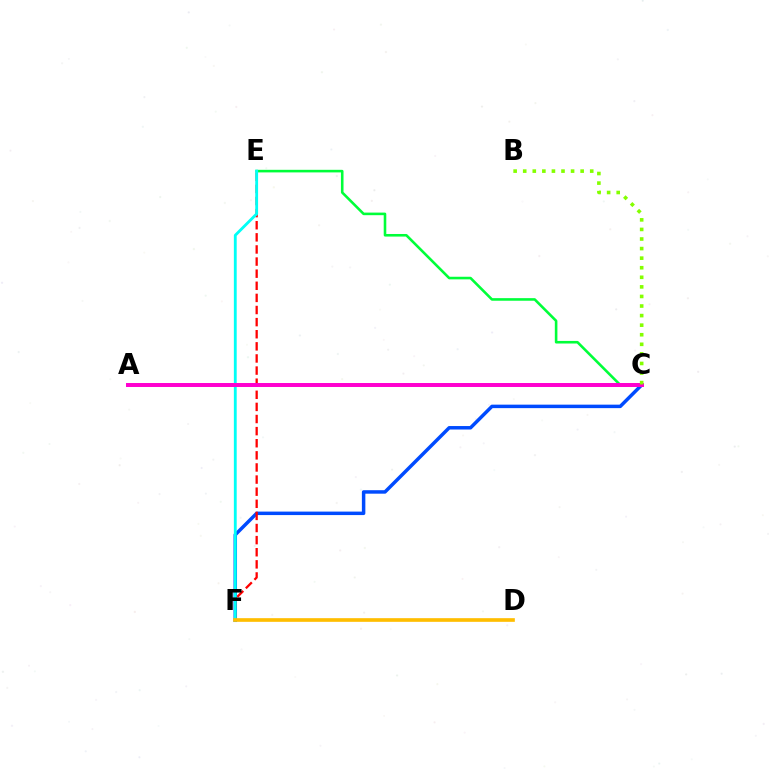{('A', 'C'): [{'color': '#7200ff', 'line_style': 'solid', 'thickness': 1.73}, {'color': '#ff00cf', 'line_style': 'solid', 'thickness': 2.86}], ('C', 'F'): [{'color': '#004bff', 'line_style': 'solid', 'thickness': 2.51}], ('C', 'E'): [{'color': '#00ff39', 'line_style': 'solid', 'thickness': 1.86}], ('E', 'F'): [{'color': '#ff0000', 'line_style': 'dashed', 'thickness': 1.65}, {'color': '#00fff6', 'line_style': 'solid', 'thickness': 2.04}], ('D', 'F'): [{'color': '#ffbd00', 'line_style': 'solid', 'thickness': 2.64}], ('B', 'C'): [{'color': '#84ff00', 'line_style': 'dotted', 'thickness': 2.6}]}